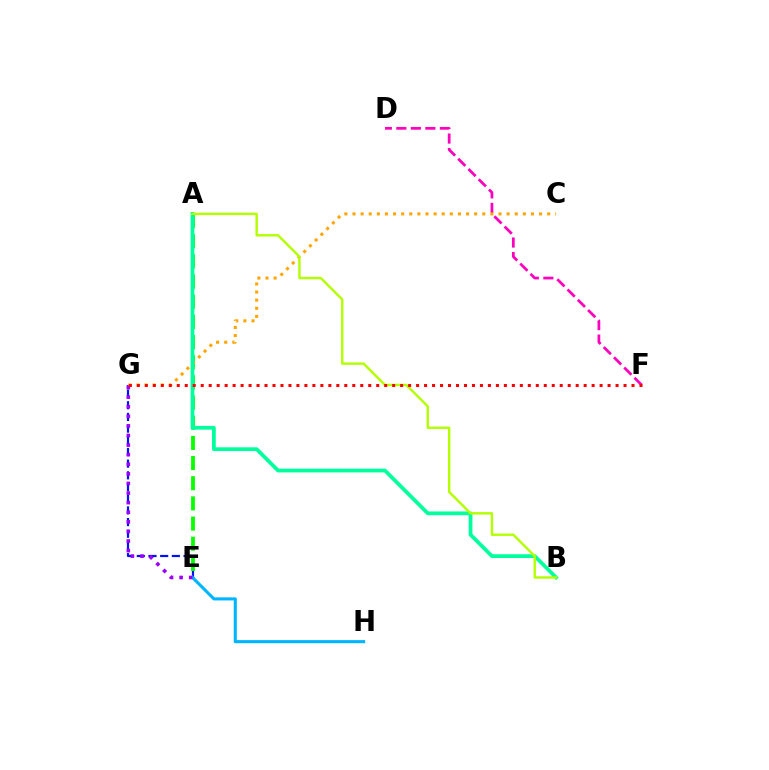{('E', 'G'): [{'color': '#0010ff', 'line_style': 'dashed', 'thickness': 1.59}, {'color': '#9b00ff', 'line_style': 'dotted', 'thickness': 2.61}], ('D', 'F'): [{'color': '#ff00bd', 'line_style': 'dashed', 'thickness': 1.97}], ('A', 'E'): [{'color': '#08ff00', 'line_style': 'dashed', 'thickness': 2.74}], ('C', 'G'): [{'color': '#ffa500', 'line_style': 'dotted', 'thickness': 2.2}], ('E', 'H'): [{'color': '#00b5ff', 'line_style': 'solid', 'thickness': 2.22}], ('A', 'B'): [{'color': '#00ff9d', 'line_style': 'solid', 'thickness': 2.7}, {'color': '#b3ff00', 'line_style': 'solid', 'thickness': 1.74}], ('F', 'G'): [{'color': '#ff0000', 'line_style': 'dotted', 'thickness': 2.17}]}